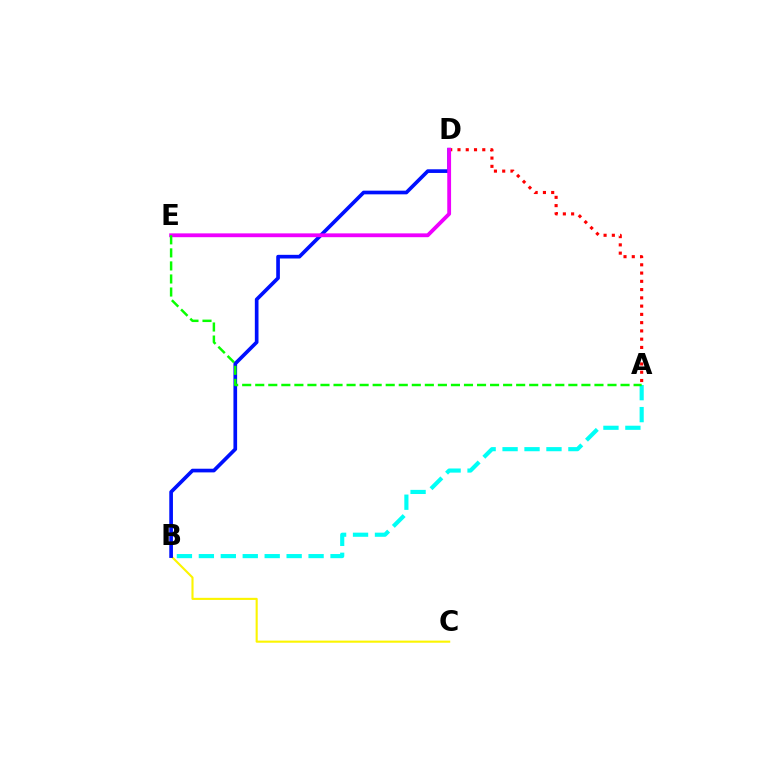{('A', 'D'): [{'color': '#ff0000', 'line_style': 'dotted', 'thickness': 2.25}], ('B', 'C'): [{'color': '#fcf500', 'line_style': 'solid', 'thickness': 1.52}], ('B', 'D'): [{'color': '#0010ff', 'line_style': 'solid', 'thickness': 2.64}], ('D', 'E'): [{'color': '#ee00ff', 'line_style': 'solid', 'thickness': 2.75}], ('A', 'B'): [{'color': '#00fff6', 'line_style': 'dashed', 'thickness': 2.98}], ('A', 'E'): [{'color': '#08ff00', 'line_style': 'dashed', 'thickness': 1.77}]}